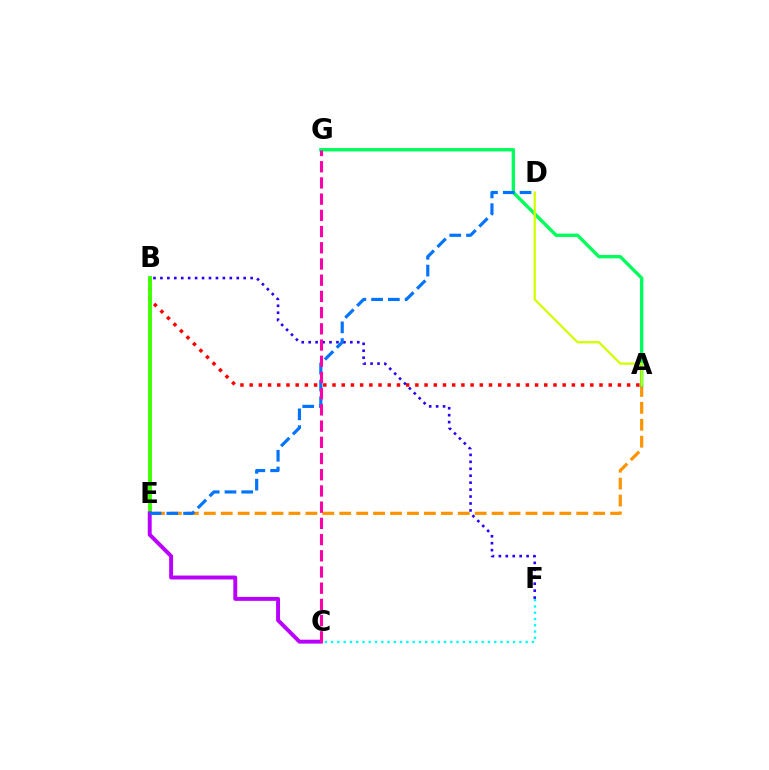{('C', 'F'): [{'color': '#00fff6', 'line_style': 'dotted', 'thickness': 1.7}], ('A', 'B'): [{'color': '#ff0000', 'line_style': 'dotted', 'thickness': 2.5}], ('A', 'E'): [{'color': '#ff9400', 'line_style': 'dashed', 'thickness': 2.3}], ('A', 'G'): [{'color': '#00ff5c', 'line_style': 'solid', 'thickness': 2.42}], ('B', 'E'): [{'color': '#3dff00', 'line_style': 'solid', 'thickness': 2.77}], ('C', 'E'): [{'color': '#b900ff', 'line_style': 'solid', 'thickness': 2.83}], ('B', 'F'): [{'color': '#2500ff', 'line_style': 'dotted', 'thickness': 1.89}], ('D', 'E'): [{'color': '#0074ff', 'line_style': 'dashed', 'thickness': 2.28}], ('C', 'G'): [{'color': '#ff00ac', 'line_style': 'dashed', 'thickness': 2.2}], ('A', 'D'): [{'color': '#d1ff00', 'line_style': 'solid', 'thickness': 1.62}]}